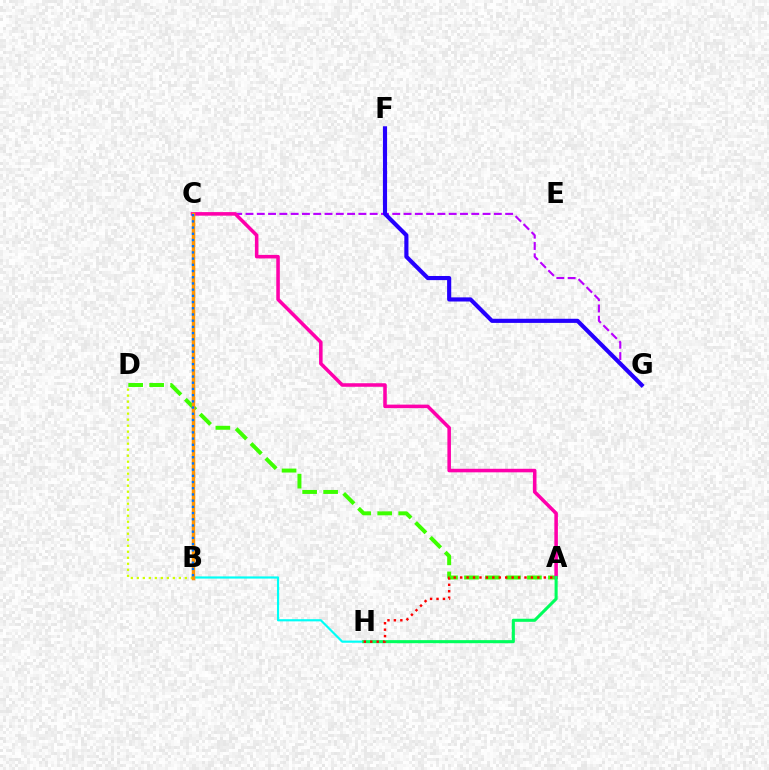{('A', 'D'): [{'color': '#3dff00', 'line_style': 'dashed', 'thickness': 2.85}], ('B', 'H'): [{'color': '#00fff6', 'line_style': 'solid', 'thickness': 1.56}], ('C', 'G'): [{'color': '#b900ff', 'line_style': 'dashed', 'thickness': 1.53}], ('B', 'D'): [{'color': '#d1ff00', 'line_style': 'dotted', 'thickness': 1.63}], ('A', 'C'): [{'color': '#ff00ac', 'line_style': 'solid', 'thickness': 2.55}], ('B', 'C'): [{'color': '#ff9400', 'line_style': 'solid', 'thickness': 2.51}, {'color': '#0074ff', 'line_style': 'dotted', 'thickness': 1.69}], ('F', 'G'): [{'color': '#2500ff', 'line_style': 'solid', 'thickness': 2.98}], ('A', 'H'): [{'color': '#00ff5c', 'line_style': 'solid', 'thickness': 2.21}, {'color': '#ff0000', 'line_style': 'dotted', 'thickness': 1.75}]}